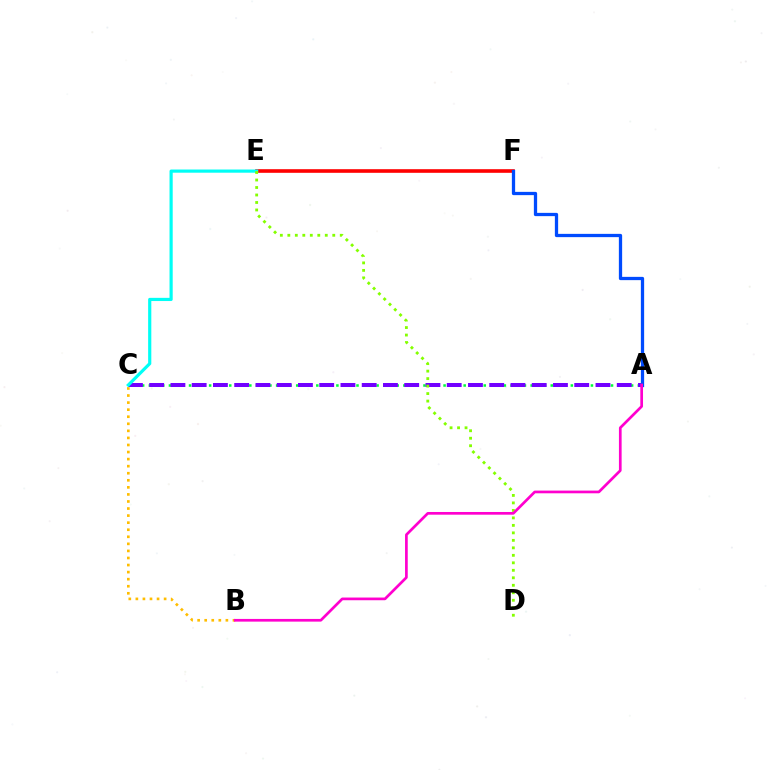{('A', 'C'): [{'color': '#00ff39', 'line_style': 'dotted', 'thickness': 1.82}, {'color': '#7200ff', 'line_style': 'dashed', 'thickness': 2.89}], ('E', 'F'): [{'color': '#ff0000', 'line_style': 'solid', 'thickness': 2.61}], ('B', 'C'): [{'color': '#ffbd00', 'line_style': 'dotted', 'thickness': 1.92}], ('A', 'F'): [{'color': '#004bff', 'line_style': 'solid', 'thickness': 2.36}], ('C', 'E'): [{'color': '#00fff6', 'line_style': 'solid', 'thickness': 2.29}], ('D', 'E'): [{'color': '#84ff00', 'line_style': 'dotted', 'thickness': 2.03}], ('A', 'B'): [{'color': '#ff00cf', 'line_style': 'solid', 'thickness': 1.94}]}